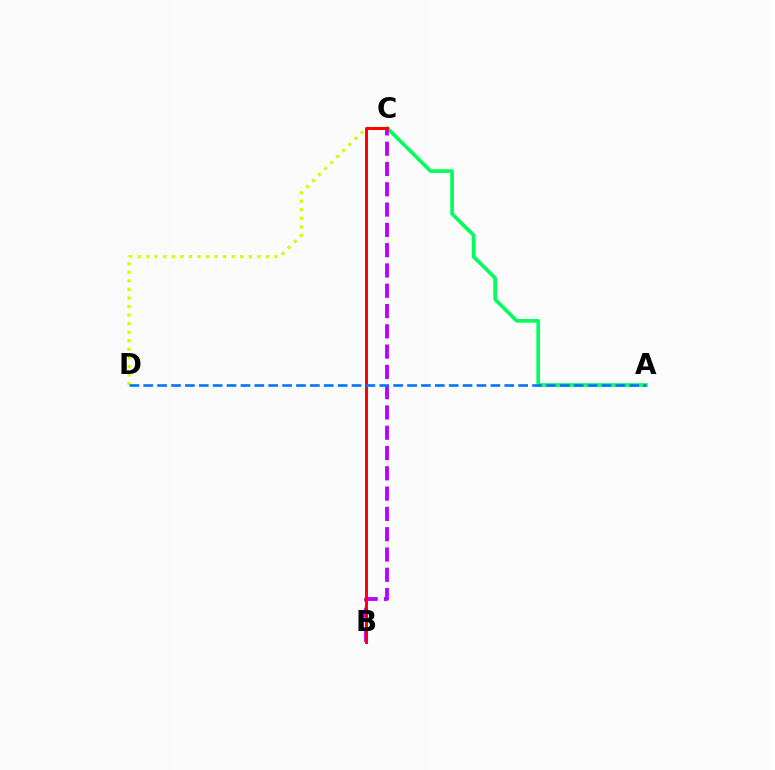{('A', 'C'): [{'color': '#00ff5c', 'line_style': 'solid', 'thickness': 2.63}], ('C', 'D'): [{'color': '#d1ff00', 'line_style': 'dotted', 'thickness': 2.32}], ('B', 'C'): [{'color': '#b900ff', 'line_style': 'dashed', 'thickness': 2.76}, {'color': '#ff0000', 'line_style': 'solid', 'thickness': 2.13}], ('A', 'D'): [{'color': '#0074ff', 'line_style': 'dashed', 'thickness': 1.89}]}